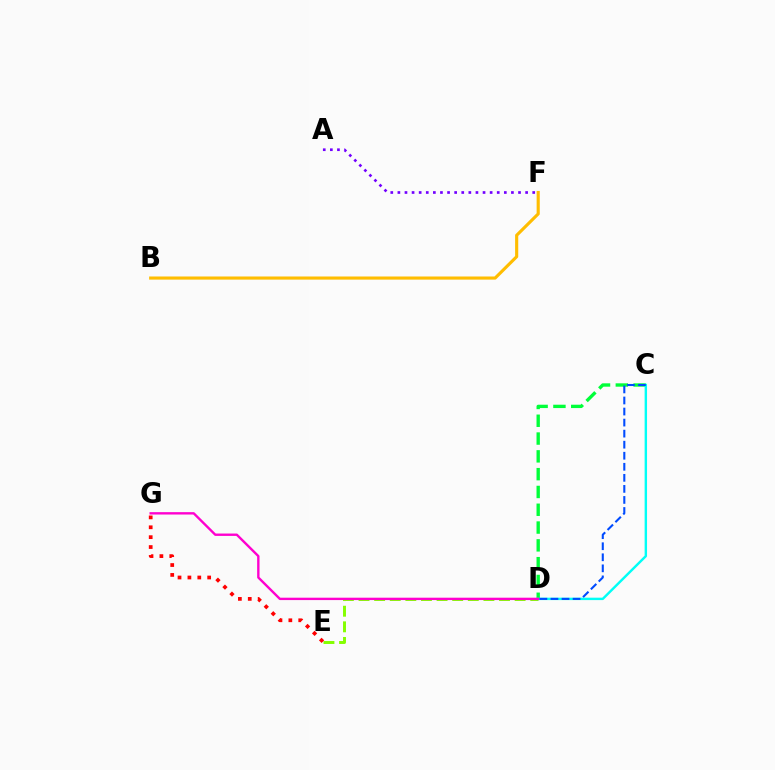{('C', 'D'): [{'color': '#00ff39', 'line_style': 'dashed', 'thickness': 2.42}, {'color': '#00fff6', 'line_style': 'solid', 'thickness': 1.74}, {'color': '#004bff', 'line_style': 'dashed', 'thickness': 1.5}], ('D', 'E'): [{'color': '#84ff00', 'line_style': 'dashed', 'thickness': 2.12}], ('D', 'G'): [{'color': '#ff00cf', 'line_style': 'solid', 'thickness': 1.71}], ('A', 'F'): [{'color': '#7200ff', 'line_style': 'dotted', 'thickness': 1.93}], ('E', 'G'): [{'color': '#ff0000', 'line_style': 'dotted', 'thickness': 2.68}], ('B', 'F'): [{'color': '#ffbd00', 'line_style': 'solid', 'thickness': 2.25}]}